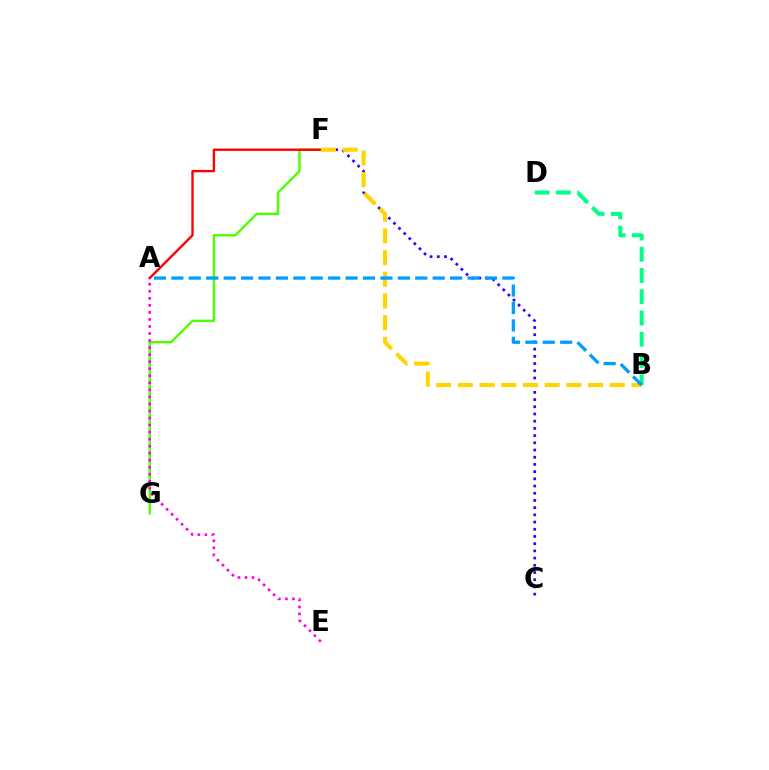{('F', 'G'): [{'color': '#4fff00', 'line_style': 'solid', 'thickness': 1.73}], ('A', 'E'): [{'color': '#ff00ed', 'line_style': 'dotted', 'thickness': 1.91}], ('C', 'F'): [{'color': '#3700ff', 'line_style': 'dotted', 'thickness': 1.96}], ('A', 'F'): [{'color': '#ff0000', 'line_style': 'solid', 'thickness': 1.71}], ('B', 'D'): [{'color': '#00ff86', 'line_style': 'dashed', 'thickness': 2.89}], ('B', 'F'): [{'color': '#ffd500', 'line_style': 'dashed', 'thickness': 2.95}], ('A', 'B'): [{'color': '#009eff', 'line_style': 'dashed', 'thickness': 2.37}]}